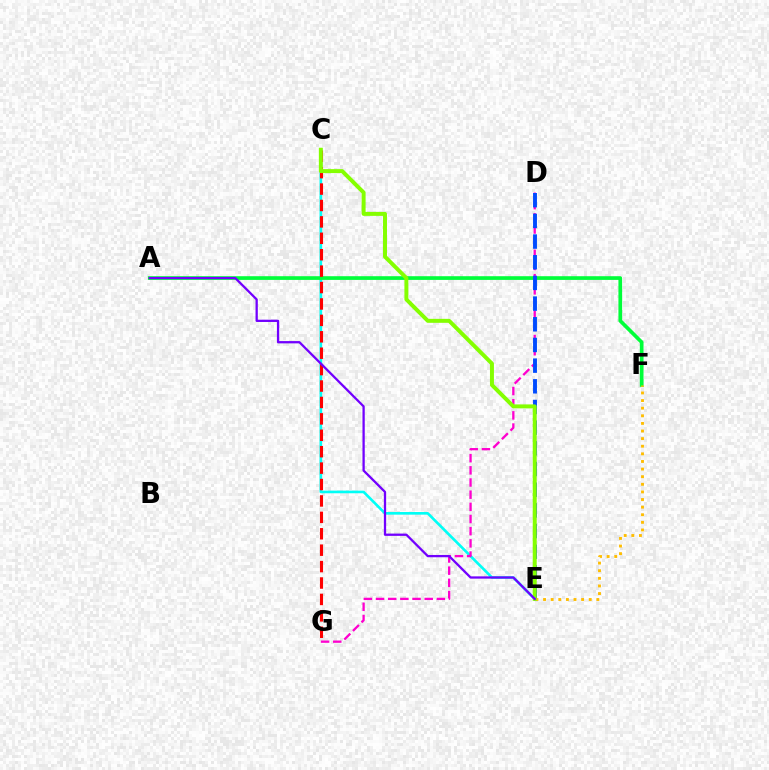{('C', 'E'): [{'color': '#00fff6', 'line_style': 'solid', 'thickness': 1.9}, {'color': '#84ff00', 'line_style': 'solid', 'thickness': 2.86}], ('D', 'G'): [{'color': '#ff00cf', 'line_style': 'dashed', 'thickness': 1.65}], ('A', 'F'): [{'color': '#00ff39', 'line_style': 'solid', 'thickness': 2.66}], ('D', 'E'): [{'color': '#004bff', 'line_style': 'dashed', 'thickness': 2.81}], ('C', 'G'): [{'color': '#ff0000', 'line_style': 'dashed', 'thickness': 2.23}], ('E', 'F'): [{'color': '#ffbd00', 'line_style': 'dotted', 'thickness': 2.07}], ('A', 'E'): [{'color': '#7200ff', 'line_style': 'solid', 'thickness': 1.64}]}